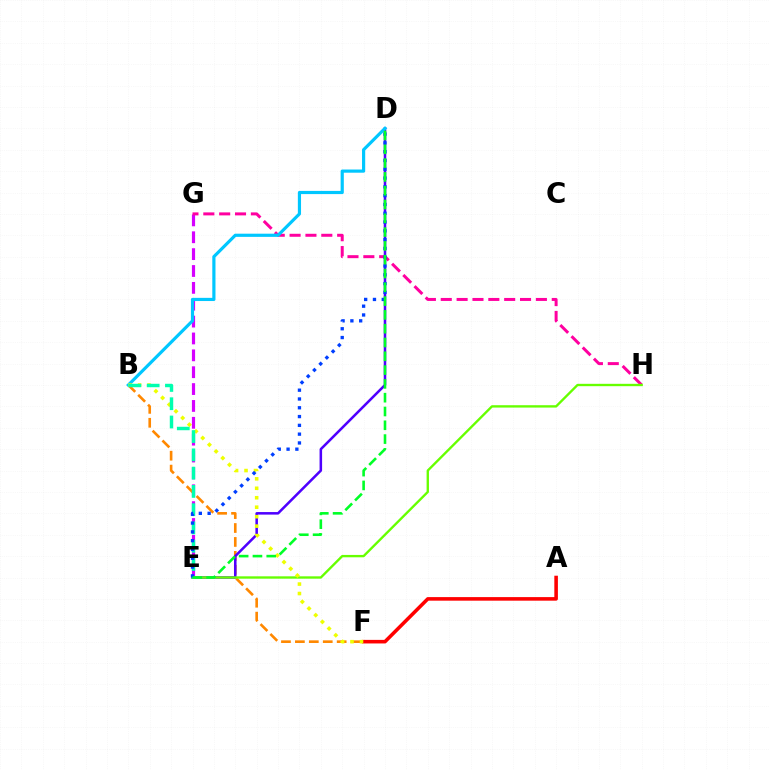{('E', 'G'): [{'color': '#d600ff', 'line_style': 'dashed', 'thickness': 2.29}], ('G', 'H'): [{'color': '#ff00a0', 'line_style': 'dashed', 'thickness': 2.15}], ('B', 'F'): [{'color': '#ff8800', 'line_style': 'dashed', 'thickness': 1.89}, {'color': '#eeff00', 'line_style': 'dotted', 'thickness': 2.57}], ('D', 'E'): [{'color': '#4f00ff', 'line_style': 'solid', 'thickness': 1.83}, {'color': '#003fff', 'line_style': 'dotted', 'thickness': 2.39}, {'color': '#00ff27', 'line_style': 'dashed', 'thickness': 1.87}], ('B', 'D'): [{'color': '#00c7ff', 'line_style': 'solid', 'thickness': 2.29}], ('E', 'H'): [{'color': '#66ff00', 'line_style': 'solid', 'thickness': 1.7}], ('A', 'F'): [{'color': '#ff0000', 'line_style': 'solid', 'thickness': 2.57}], ('B', 'E'): [{'color': '#00ffaf', 'line_style': 'dashed', 'thickness': 2.48}]}